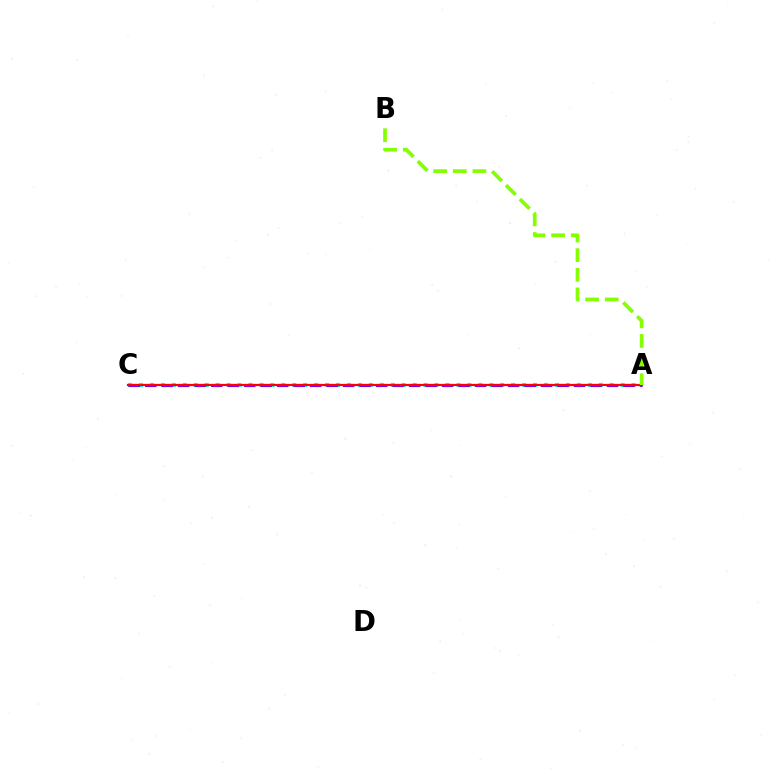{('A', 'C'): [{'color': '#00fff6', 'line_style': 'dotted', 'thickness': 2.97}, {'color': '#7200ff', 'line_style': 'dashed', 'thickness': 2.24}, {'color': '#ff0000', 'line_style': 'solid', 'thickness': 1.58}], ('A', 'B'): [{'color': '#84ff00', 'line_style': 'dashed', 'thickness': 2.67}]}